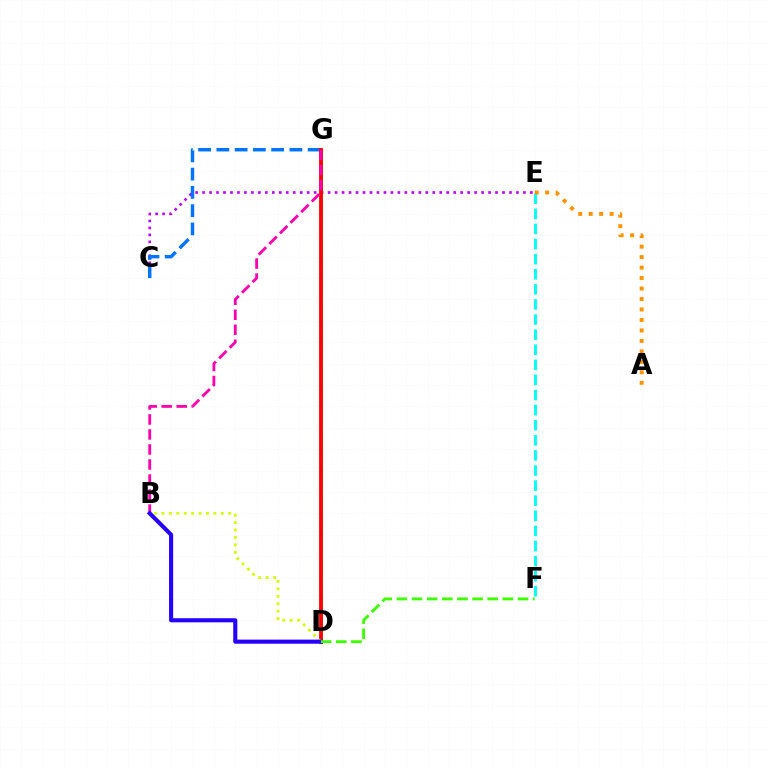{('C', 'E'): [{'color': '#b900ff', 'line_style': 'dotted', 'thickness': 1.9}], ('D', 'G'): [{'color': '#00ff5c', 'line_style': 'solid', 'thickness': 2.19}, {'color': '#ff0000', 'line_style': 'solid', 'thickness': 2.74}], ('C', 'G'): [{'color': '#0074ff', 'line_style': 'dashed', 'thickness': 2.48}], ('E', 'F'): [{'color': '#00fff6', 'line_style': 'dashed', 'thickness': 2.05}], ('B', 'D'): [{'color': '#d1ff00', 'line_style': 'dotted', 'thickness': 2.02}, {'color': '#2500ff', 'line_style': 'solid', 'thickness': 2.96}], ('B', 'G'): [{'color': '#ff00ac', 'line_style': 'dashed', 'thickness': 2.04}], ('D', 'F'): [{'color': '#3dff00', 'line_style': 'dashed', 'thickness': 2.06}], ('A', 'E'): [{'color': '#ff9400', 'line_style': 'dotted', 'thickness': 2.85}]}